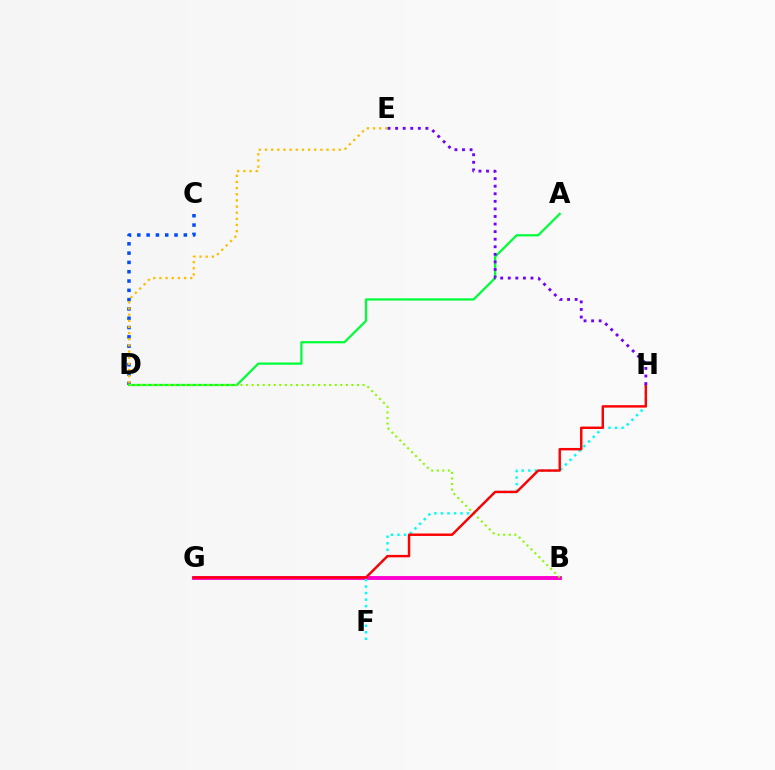{('B', 'G'): [{'color': '#ff00cf', 'line_style': 'solid', 'thickness': 2.8}], ('C', 'D'): [{'color': '#004bff', 'line_style': 'dotted', 'thickness': 2.53}], ('F', 'H'): [{'color': '#00fff6', 'line_style': 'dotted', 'thickness': 1.77}], ('A', 'D'): [{'color': '#00ff39', 'line_style': 'solid', 'thickness': 1.62}], ('B', 'D'): [{'color': '#84ff00', 'line_style': 'dotted', 'thickness': 1.51}], ('G', 'H'): [{'color': '#ff0000', 'line_style': 'solid', 'thickness': 1.75}], ('D', 'E'): [{'color': '#ffbd00', 'line_style': 'dotted', 'thickness': 1.67}], ('E', 'H'): [{'color': '#7200ff', 'line_style': 'dotted', 'thickness': 2.06}]}